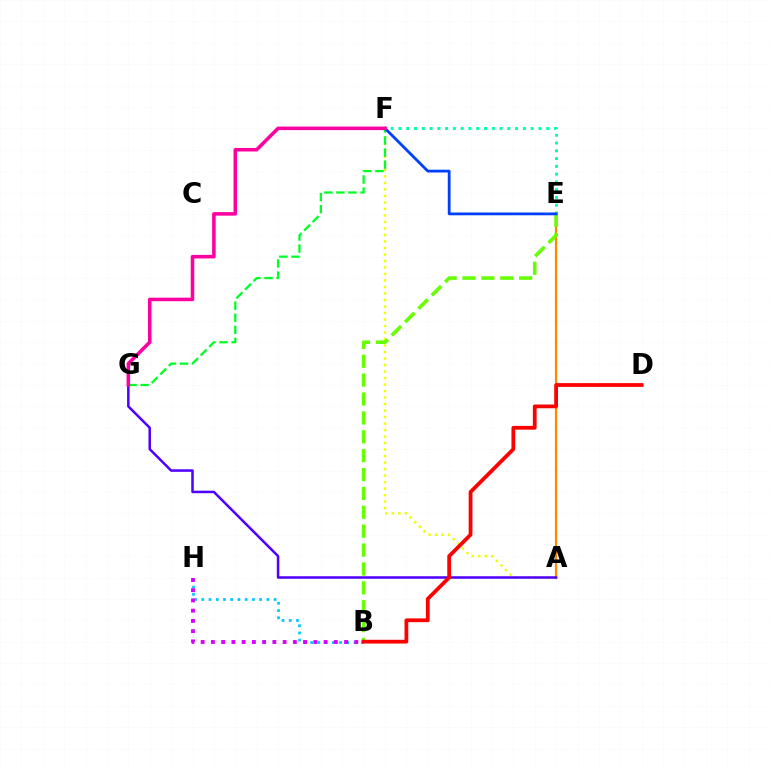{('A', 'F'): [{'color': '#eeff00', 'line_style': 'dotted', 'thickness': 1.77}], ('E', 'F'): [{'color': '#00ffaf', 'line_style': 'dotted', 'thickness': 2.11}, {'color': '#003fff', 'line_style': 'solid', 'thickness': 2.01}], ('A', 'E'): [{'color': '#ff8800', 'line_style': 'solid', 'thickness': 1.59}], ('B', 'H'): [{'color': '#00c7ff', 'line_style': 'dotted', 'thickness': 1.96}, {'color': '#d600ff', 'line_style': 'dotted', 'thickness': 2.78}], ('B', 'E'): [{'color': '#66ff00', 'line_style': 'dashed', 'thickness': 2.56}], ('A', 'G'): [{'color': '#4f00ff', 'line_style': 'solid', 'thickness': 1.81}], ('B', 'D'): [{'color': '#ff0000', 'line_style': 'solid', 'thickness': 2.71}], ('F', 'G'): [{'color': '#00ff27', 'line_style': 'dashed', 'thickness': 1.64}, {'color': '#ff00a0', 'line_style': 'solid', 'thickness': 2.55}]}